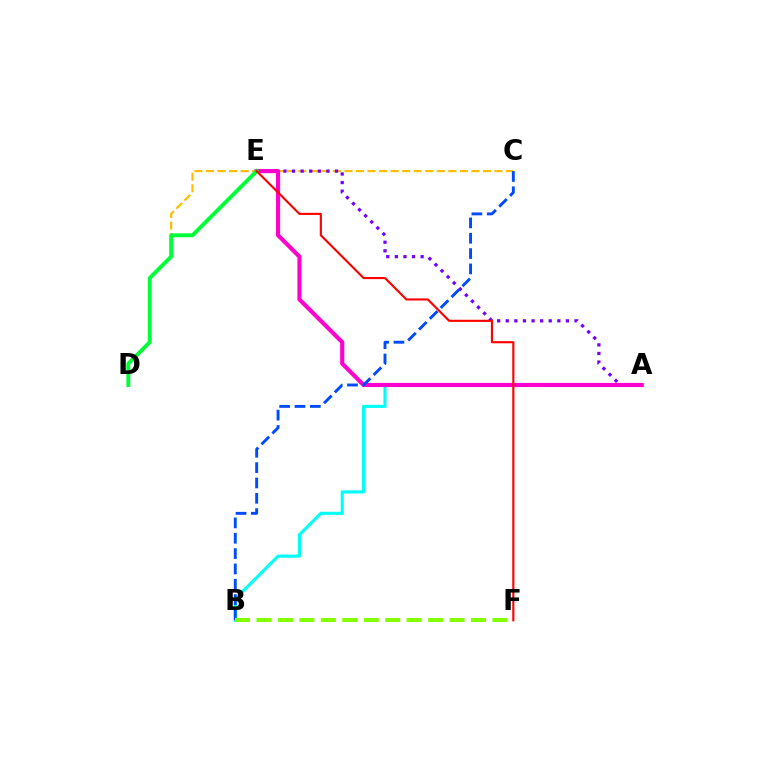{('C', 'D'): [{'color': '#ffbd00', 'line_style': 'dashed', 'thickness': 1.57}], ('A', 'E'): [{'color': '#7200ff', 'line_style': 'dotted', 'thickness': 2.34}, {'color': '#ff00cf', 'line_style': 'solid', 'thickness': 2.97}], ('A', 'B'): [{'color': '#00fff6', 'line_style': 'solid', 'thickness': 2.23}], ('D', 'E'): [{'color': '#00ff39', 'line_style': 'solid', 'thickness': 2.82}], ('B', 'C'): [{'color': '#004bff', 'line_style': 'dashed', 'thickness': 2.08}], ('B', 'F'): [{'color': '#84ff00', 'line_style': 'dashed', 'thickness': 2.91}], ('E', 'F'): [{'color': '#ff0000', 'line_style': 'solid', 'thickness': 1.53}]}